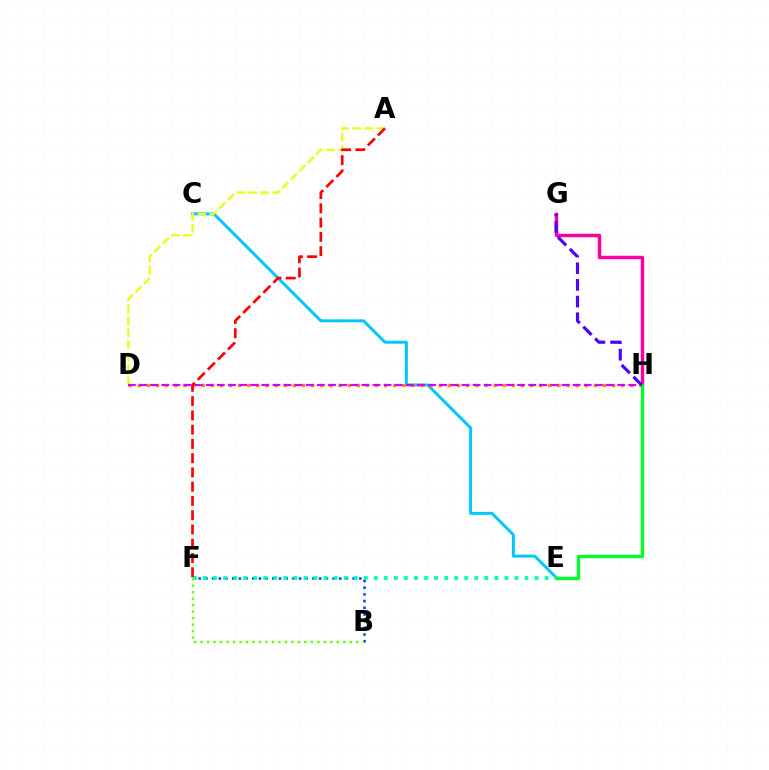{('C', 'E'): [{'color': '#00c7ff', 'line_style': 'solid', 'thickness': 2.13}], ('D', 'H'): [{'color': '#ff8800', 'line_style': 'dotted', 'thickness': 2.48}, {'color': '#d600ff', 'line_style': 'dashed', 'thickness': 1.51}], ('G', 'H'): [{'color': '#ff00a0', 'line_style': 'solid', 'thickness': 2.49}, {'color': '#4f00ff', 'line_style': 'dashed', 'thickness': 2.27}], ('E', 'H'): [{'color': '#00ff27', 'line_style': 'solid', 'thickness': 2.39}], ('A', 'D'): [{'color': '#eeff00', 'line_style': 'dashed', 'thickness': 1.62}], ('B', 'F'): [{'color': '#003fff', 'line_style': 'dotted', 'thickness': 1.82}, {'color': '#66ff00', 'line_style': 'dotted', 'thickness': 1.76}], ('E', 'F'): [{'color': '#00ffaf', 'line_style': 'dotted', 'thickness': 2.73}], ('A', 'F'): [{'color': '#ff0000', 'line_style': 'dashed', 'thickness': 1.94}]}